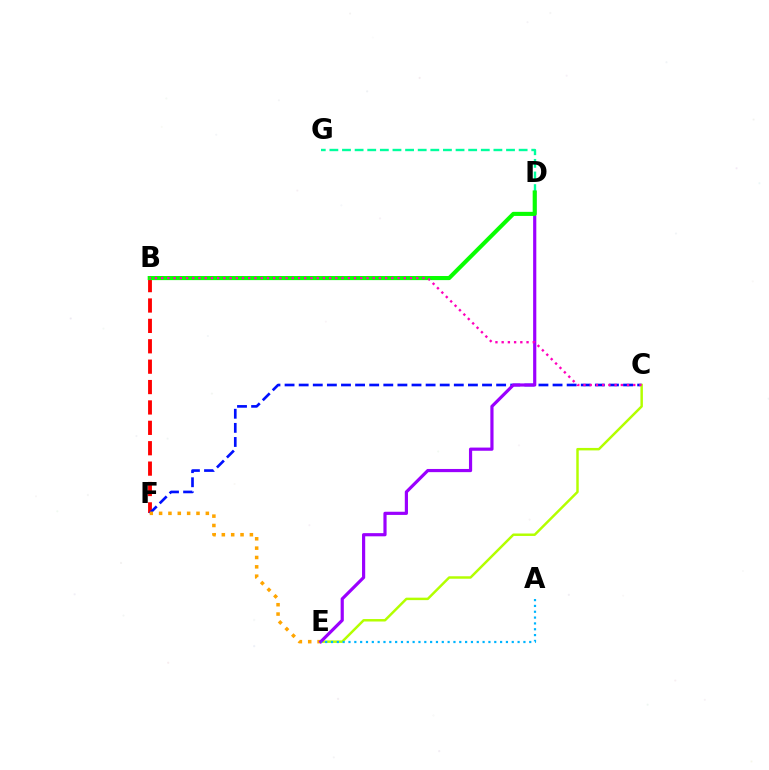{('D', 'G'): [{'color': '#00ff9d', 'line_style': 'dashed', 'thickness': 1.71}], ('B', 'F'): [{'color': '#ff0000', 'line_style': 'dashed', 'thickness': 2.77}], ('C', 'F'): [{'color': '#0010ff', 'line_style': 'dashed', 'thickness': 1.92}], ('C', 'E'): [{'color': '#b3ff00', 'line_style': 'solid', 'thickness': 1.78}], ('E', 'F'): [{'color': '#ffa500', 'line_style': 'dotted', 'thickness': 2.54}], ('D', 'E'): [{'color': '#9b00ff', 'line_style': 'solid', 'thickness': 2.29}], ('A', 'E'): [{'color': '#00b5ff', 'line_style': 'dotted', 'thickness': 1.58}], ('B', 'D'): [{'color': '#08ff00', 'line_style': 'solid', 'thickness': 2.95}], ('B', 'C'): [{'color': '#ff00bd', 'line_style': 'dotted', 'thickness': 1.69}]}